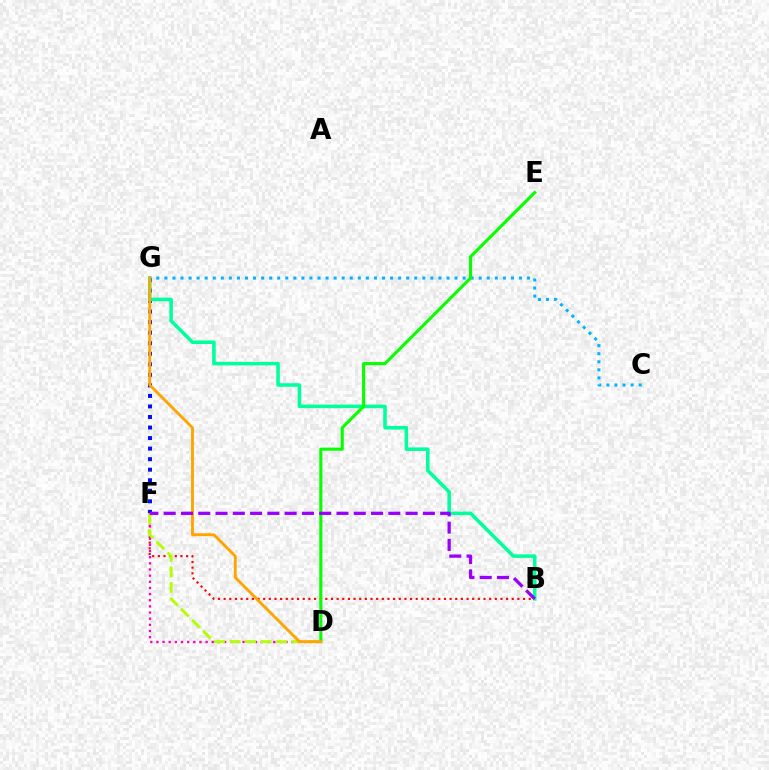{('B', 'F'): [{'color': '#ff0000', 'line_style': 'dotted', 'thickness': 1.53}, {'color': '#9b00ff', 'line_style': 'dashed', 'thickness': 2.35}], ('F', 'G'): [{'color': '#0010ff', 'line_style': 'dotted', 'thickness': 2.86}], ('B', 'G'): [{'color': '#00ff9d', 'line_style': 'solid', 'thickness': 2.55}], ('D', 'F'): [{'color': '#ff00bd', 'line_style': 'dotted', 'thickness': 1.67}, {'color': '#b3ff00', 'line_style': 'dashed', 'thickness': 2.11}], ('C', 'G'): [{'color': '#00b5ff', 'line_style': 'dotted', 'thickness': 2.19}], ('D', 'E'): [{'color': '#08ff00', 'line_style': 'solid', 'thickness': 2.23}], ('D', 'G'): [{'color': '#ffa500', 'line_style': 'solid', 'thickness': 2.07}]}